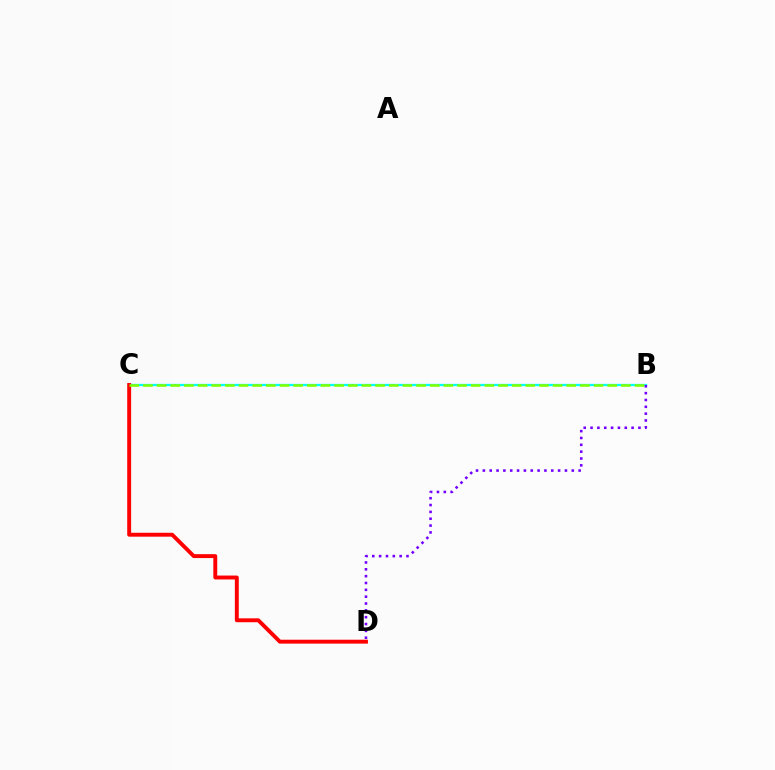{('B', 'C'): [{'color': '#00fff6', 'line_style': 'solid', 'thickness': 1.64}, {'color': '#84ff00', 'line_style': 'dashed', 'thickness': 1.86}], ('B', 'D'): [{'color': '#7200ff', 'line_style': 'dotted', 'thickness': 1.86}], ('C', 'D'): [{'color': '#ff0000', 'line_style': 'solid', 'thickness': 2.81}]}